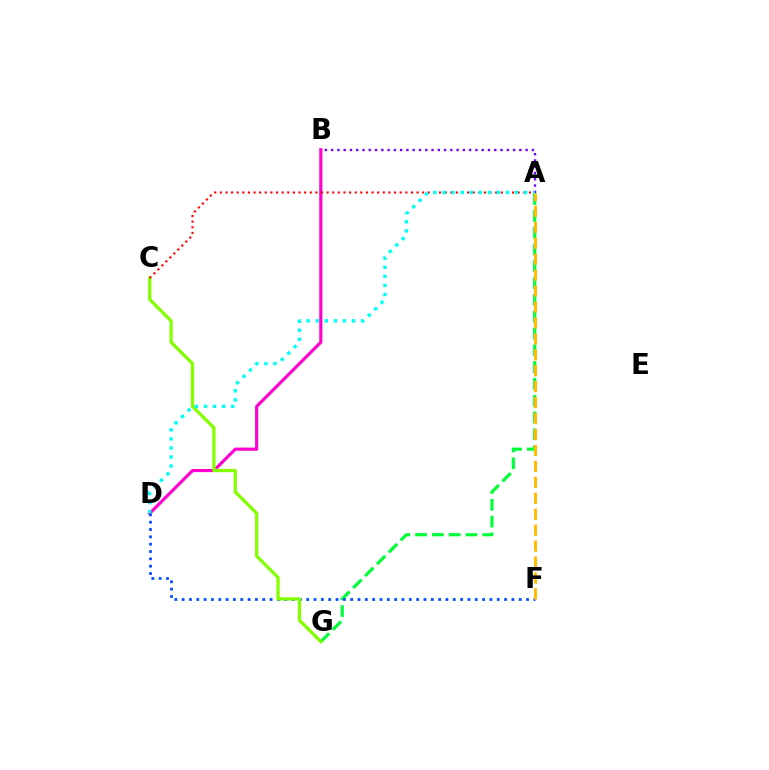{('B', 'D'): [{'color': '#ff00cf', 'line_style': 'solid', 'thickness': 2.27}], ('A', 'G'): [{'color': '#00ff39', 'line_style': 'dashed', 'thickness': 2.28}], ('D', 'F'): [{'color': '#004bff', 'line_style': 'dotted', 'thickness': 1.99}], ('C', 'G'): [{'color': '#84ff00', 'line_style': 'solid', 'thickness': 2.34}], ('A', 'B'): [{'color': '#7200ff', 'line_style': 'dotted', 'thickness': 1.7}], ('A', 'C'): [{'color': '#ff0000', 'line_style': 'dotted', 'thickness': 1.53}], ('A', 'D'): [{'color': '#00fff6', 'line_style': 'dotted', 'thickness': 2.46}], ('A', 'F'): [{'color': '#ffbd00', 'line_style': 'dashed', 'thickness': 2.17}]}